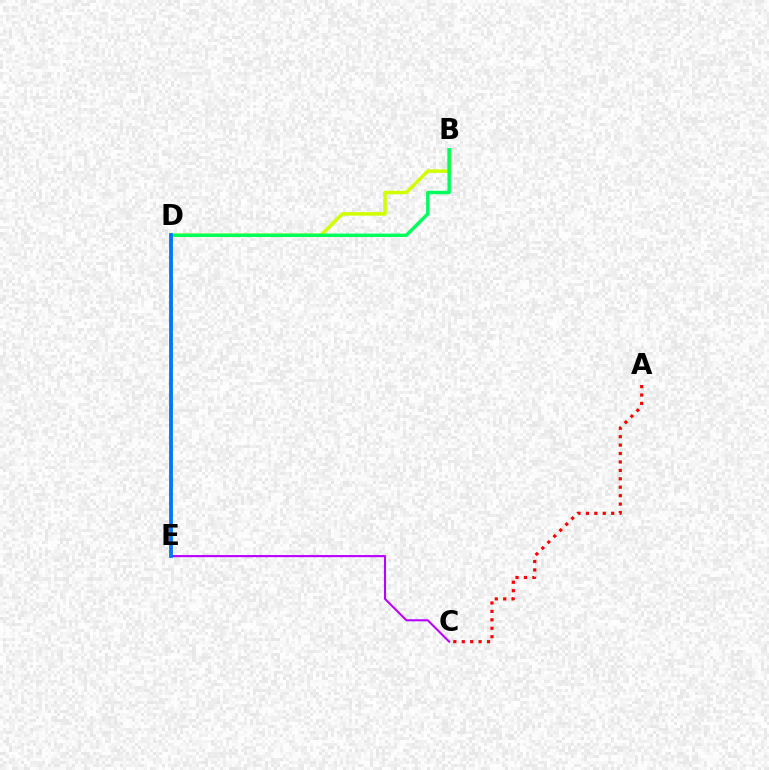{('B', 'D'): [{'color': '#d1ff00', 'line_style': 'solid', 'thickness': 2.54}, {'color': '#00ff5c', 'line_style': 'solid', 'thickness': 2.47}], ('A', 'C'): [{'color': '#ff0000', 'line_style': 'dotted', 'thickness': 2.29}], ('C', 'E'): [{'color': '#b900ff', 'line_style': 'solid', 'thickness': 1.51}], ('D', 'E'): [{'color': '#0074ff', 'line_style': 'solid', 'thickness': 2.73}]}